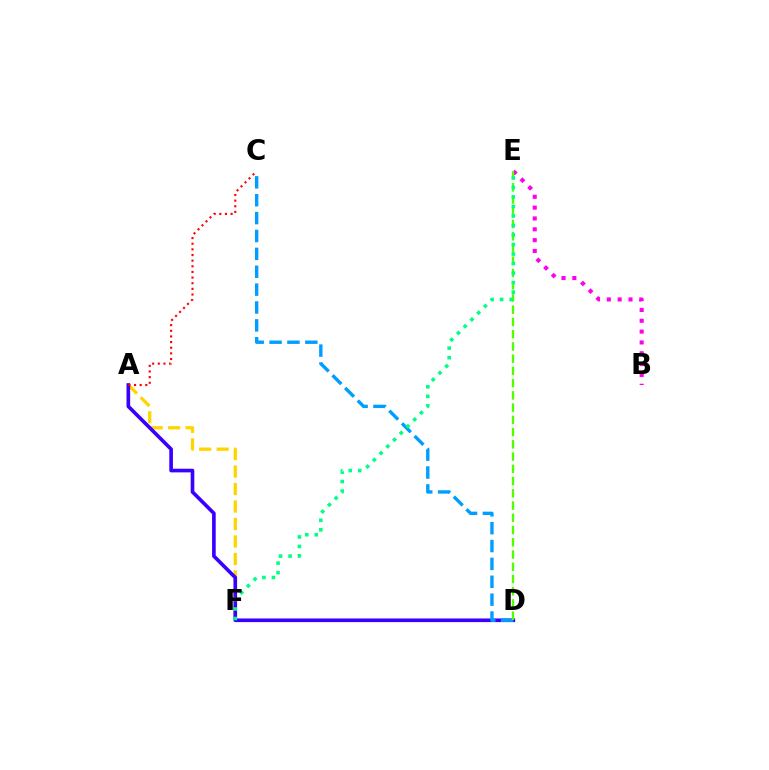{('B', 'E'): [{'color': '#ff00ed', 'line_style': 'dotted', 'thickness': 2.94}], ('A', 'F'): [{'color': '#ffd500', 'line_style': 'dashed', 'thickness': 2.38}], ('A', 'D'): [{'color': '#3700ff', 'line_style': 'solid', 'thickness': 2.62}], ('C', 'D'): [{'color': '#009eff', 'line_style': 'dashed', 'thickness': 2.43}], ('D', 'E'): [{'color': '#4fff00', 'line_style': 'dashed', 'thickness': 1.66}], ('E', 'F'): [{'color': '#00ff86', 'line_style': 'dotted', 'thickness': 2.58}], ('A', 'C'): [{'color': '#ff0000', 'line_style': 'dotted', 'thickness': 1.53}]}